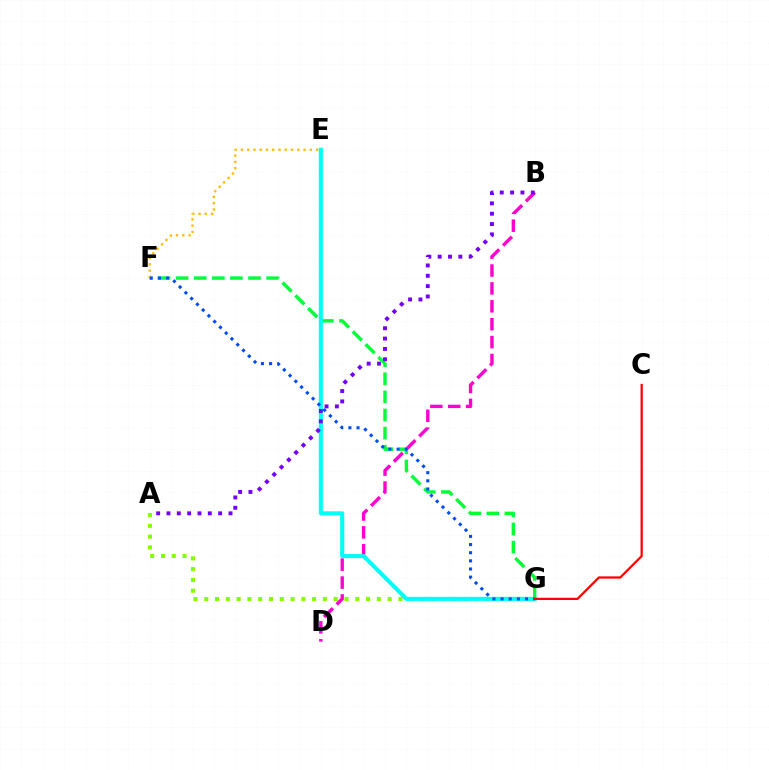{('A', 'G'): [{'color': '#84ff00', 'line_style': 'dotted', 'thickness': 2.93}], ('B', 'D'): [{'color': '#ff00cf', 'line_style': 'dashed', 'thickness': 2.43}], ('F', 'G'): [{'color': '#00ff39', 'line_style': 'dashed', 'thickness': 2.46}, {'color': '#004bff', 'line_style': 'dotted', 'thickness': 2.21}], ('E', 'F'): [{'color': '#ffbd00', 'line_style': 'dotted', 'thickness': 1.7}], ('E', 'G'): [{'color': '#00fff6', 'line_style': 'solid', 'thickness': 2.92}], ('A', 'B'): [{'color': '#7200ff', 'line_style': 'dotted', 'thickness': 2.81}], ('C', 'G'): [{'color': '#ff0000', 'line_style': 'solid', 'thickness': 1.62}]}